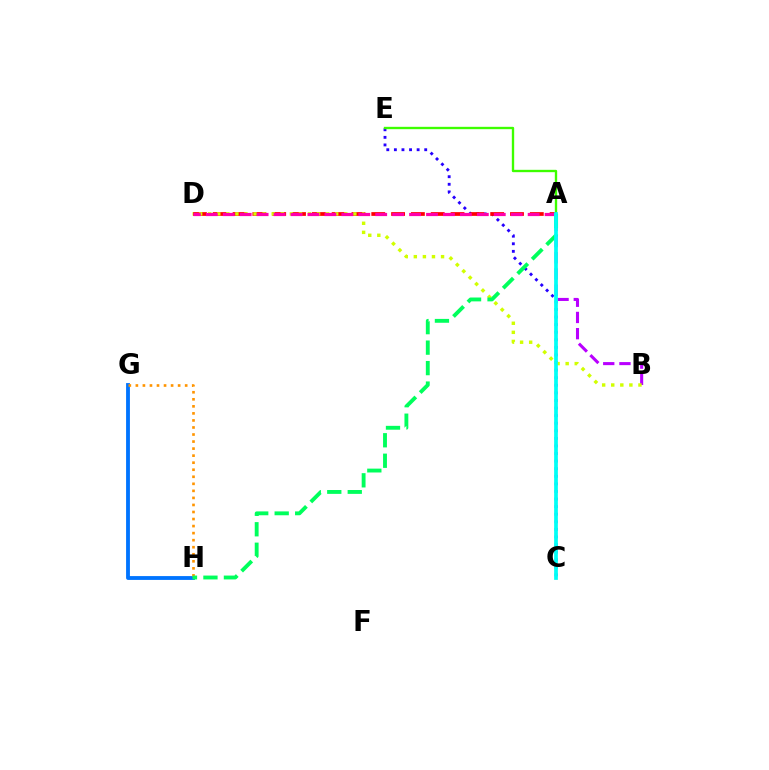{('C', 'E'): [{'color': '#2500ff', 'line_style': 'dotted', 'thickness': 2.06}], ('A', 'B'): [{'color': '#b900ff', 'line_style': 'dashed', 'thickness': 2.2}], ('A', 'E'): [{'color': '#3dff00', 'line_style': 'solid', 'thickness': 1.69}], ('A', 'D'): [{'color': '#ff0000', 'line_style': 'dashed', 'thickness': 2.69}, {'color': '#ff00ac', 'line_style': 'dashed', 'thickness': 2.3}], ('B', 'D'): [{'color': '#d1ff00', 'line_style': 'dotted', 'thickness': 2.46}], ('G', 'H'): [{'color': '#0074ff', 'line_style': 'solid', 'thickness': 2.76}, {'color': '#ff9400', 'line_style': 'dotted', 'thickness': 1.91}], ('A', 'H'): [{'color': '#00ff5c', 'line_style': 'dashed', 'thickness': 2.78}], ('A', 'C'): [{'color': '#00fff6', 'line_style': 'solid', 'thickness': 2.68}]}